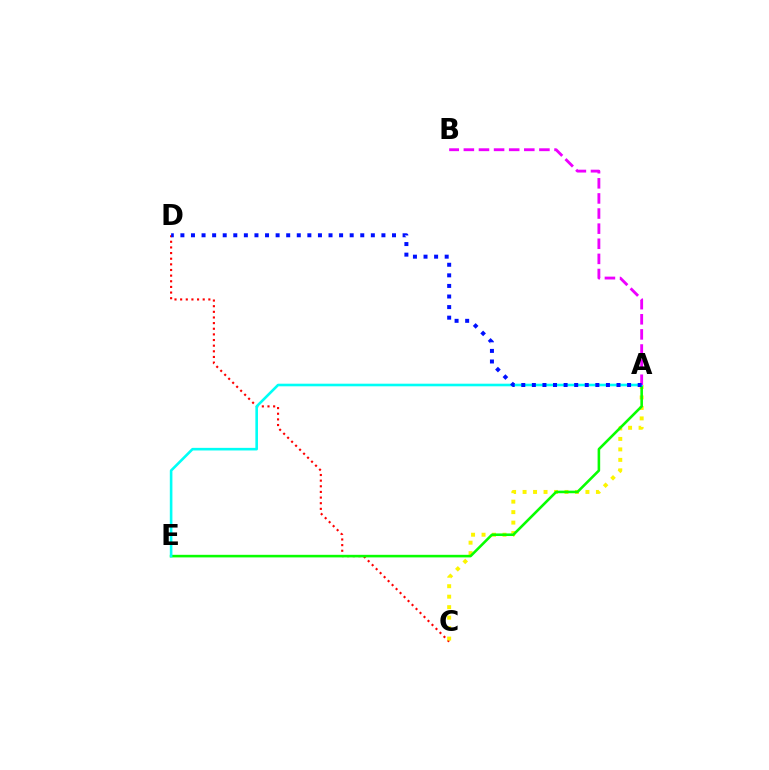{('C', 'D'): [{'color': '#ff0000', 'line_style': 'dotted', 'thickness': 1.53}], ('A', 'C'): [{'color': '#fcf500', 'line_style': 'dotted', 'thickness': 2.85}], ('A', 'E'): [{'color': '#08ff00', 'line_style': 'solid', 'thickness': 1.86}, {'color': '#00fff6', 'line_style': 'solid', 'thickness': 1.88}], ('A', 'B'): [{'color': '#ee00ff', 'line_style': 'dashed', 'thickness': 2.05}], ('A', 'D'): [{'color': '#0010ff', 'line_style': 'dotted', 'thickness': 2.87}]}